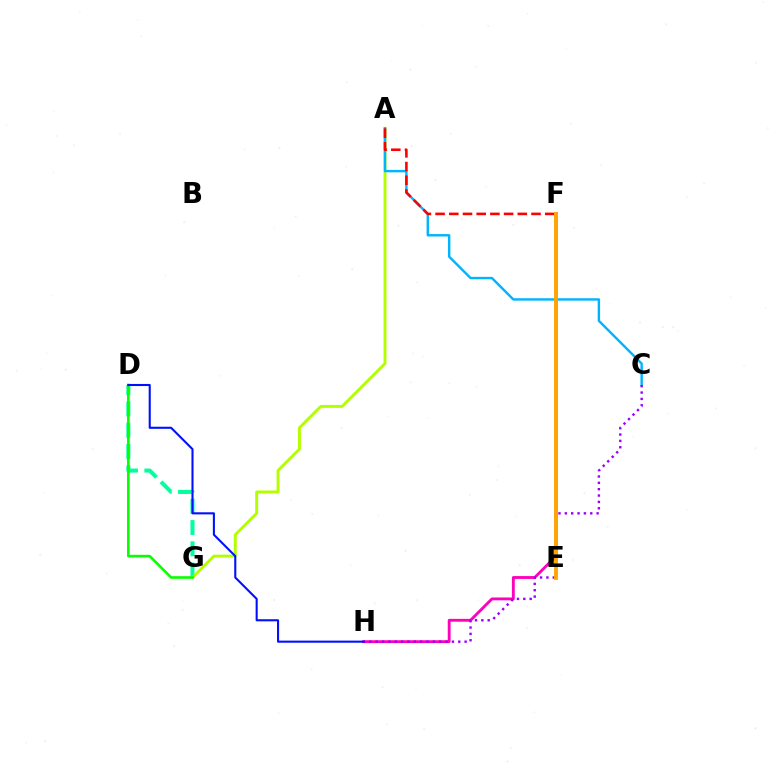{('D', 'G'): [{'color': '#00ff9d', 'line_style': 'dashed', 'thickness': 2.89}, {'color': '#08ff00', 'line_style': 'solid', 'thickness': 1.88}], ('A', 'G'): [{'color': '#b3ff00', 'line_style': 'solid', 'thickness': 2.12}], ('A', 'C'): [{'color': '#00b5ff', 'line_style': 'solid', 'thickness': 1.74}], ('F', 'H'): [{'color': '#ff00bd', 'line_style': 'solid', 'thickness': 2.05}], ('A', 'F'): [{'color': '#ff0000', 'line_style': 'dashed', 'thickness': 1.86}], ('C', 'H'): [{'color': '#9b00ff', 'line_style': 'dotted', 'thickness': 1.73}], ('E', 'F'): [{'color': '#ffa500', 'line_style': 'solid', 'thickness': 2.75}], ('D', 'H'): [{'color': '#0010ff', 'line_style': 'solid', 'thickness': 1.5}]}